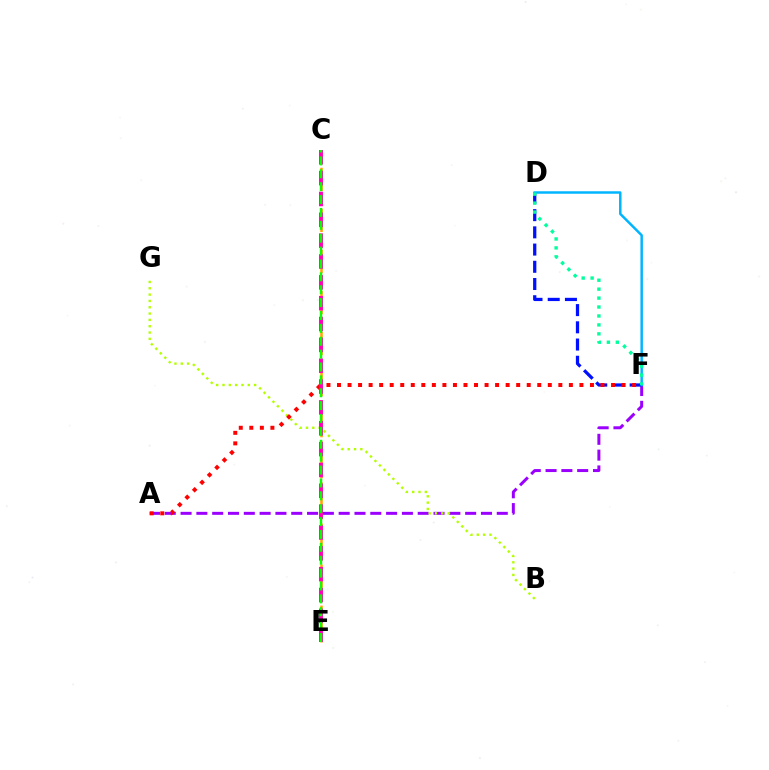{('A', 'F'): [{'color': '#9b00ff', 'line_style': 'dashed', 'thickness': 2.15}, {'color': '#ff0000', 'line_style': 'dotted', 'thickness': 2.86}], ('D', 'F'): [{'color': '#0010ff', 'line_style': 'dashed', 'thickness': 2.34}, {'color': '#00b5ff', 'line_style': 'solid', 'thickness': 1.79}, {'color': '#00ff9d', 'line_style': 'dotted', 'thickness': 2.43}], ('C', 'E'): [{'color': '#ffa500', 'line_style': 'dashed', 'thickness': 1.86}, {'color': '#ff00bd', 'line_style': 'dashed', 'thickness': 2.83}, {'color': '#08ff00', 'line_style': 'dashed', 'thickness': 1.75}], ('B', 'G'): [{'color': '#b3ff00', 'line_style': 'dotted', 'thickness': 1.72}]}